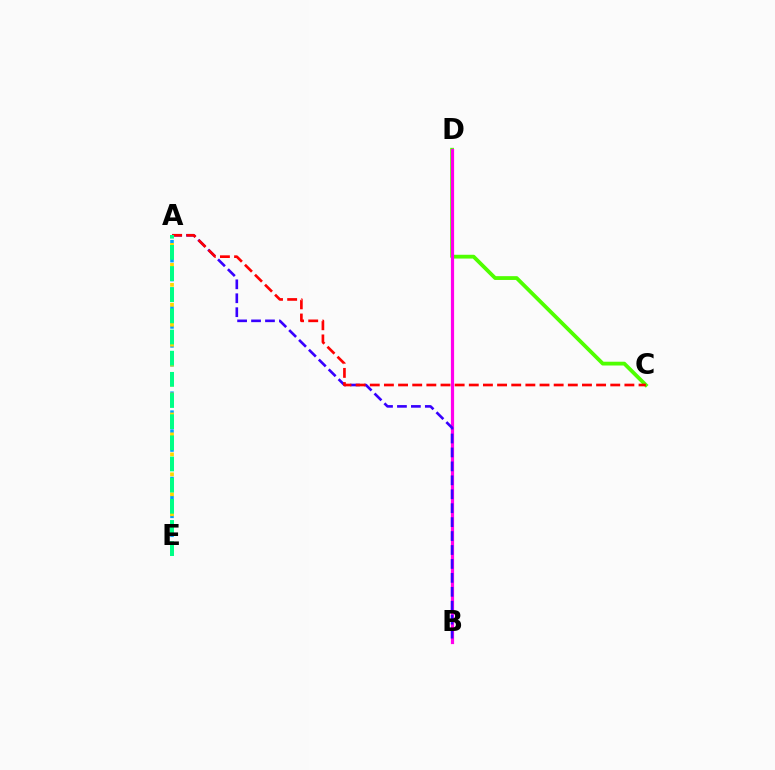{('A', 'E'): [{'color': '#009eff', 'line_style': 'dotted', 'thickness': 2.57}, {'color': '#ffd500', 'line_style': 'dotted', 'thickness': 2.71}, {'color': '#00ff86', 'line_style': 'dashed', 'thickness': 2.87}], ('C', 'D'): [{'color': '#4fff00', 'line_style': 'solid', 'thickness': 2.73}], ('B', 'D'): [{'color': '#ff00ed', 'line_style': 'solid', 'thickness': 2.3}], ('A', 'B'): [{'color': '#3700ff', 'line_style': 'dashed', 'thickness': 1.89}], ('A', 'C'): [{'color': '#ff0000', 'line_style': 'dashed', 'thickness': 1.92}]}